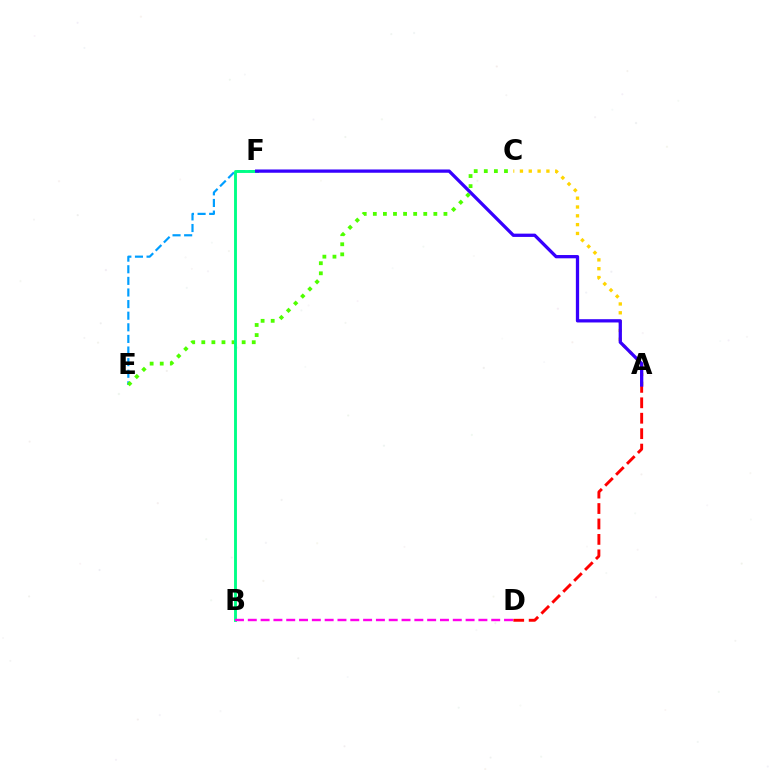{('E', 'F'): [{'color': '#009eff', 'line_style': 'dashed', 'thickness': 1.58}], ('A', 'C'): [{'color': '#ffd500', 'line_style': 'dotted', 'thickness': 2.4}], ('C', 'E'): [{'color': '#4fff00', 'line_style': 'dotted', 'thickness': 2.74}], ('A', 'D'): [{'color': '#ff0000', 'line_style': 'dashed', 'thickness': 2.1}], ('B', 'F'): [{'color': '#00ff86', 'line_style': 'solid', 'thickness': 2.08}], ('B', 'D'): [{'color': '#ff00ed', 'line_style': 'dashed', 'thickness': 1.74}], ('A', 'F'): [{'color': '#3700ff', 'line_style': 'solid', 'thickness': 2.36}]}